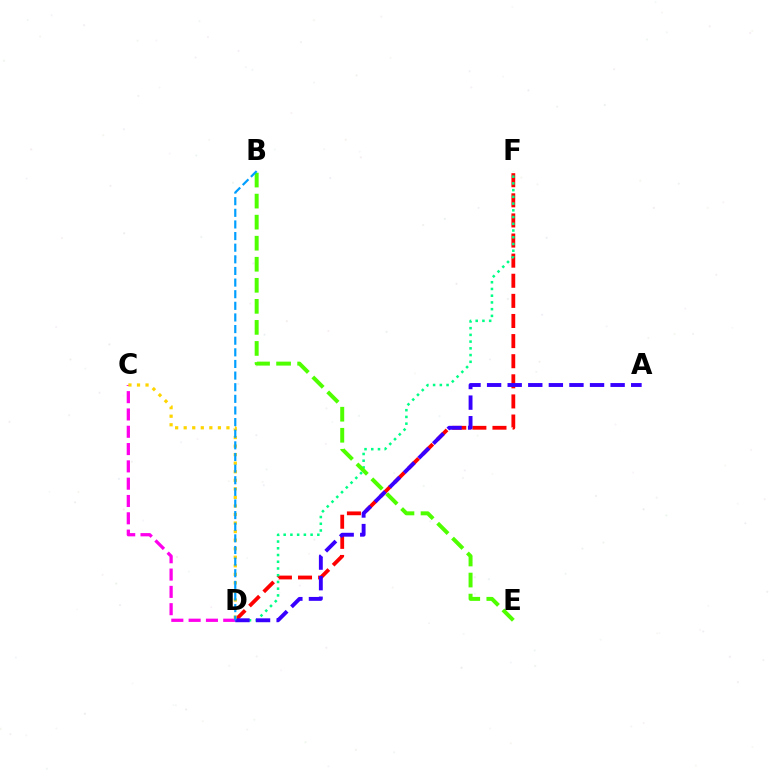{('D', 'F'): [{'color': '#ff0000', 'line_style': 'dashed', 'thickness': 2.73}, {'color': '#00ff86', 'line_style': 'dotted', 'thickness': 1.83}], ('C', 'D'): [{'color': '#ff00ed', 'line_style': 'dashed', 'thickness': 2.35}, {'color': '#ffd500', 'line_style': 'dotted', 'thickness': 2.32}], ('A', 'D'): [{'color': '#3700ff', 'line_style': 'dashed', 'thickness': 2.8}], ('B', 'E'): [{'color': '#4fff00', 'line_style': 'dashed', 'thickness': 2.86}], ('B', 'D'): [{'color': '#009eff', 'line_style': 'dashed', 'thickness': 1.58}]}